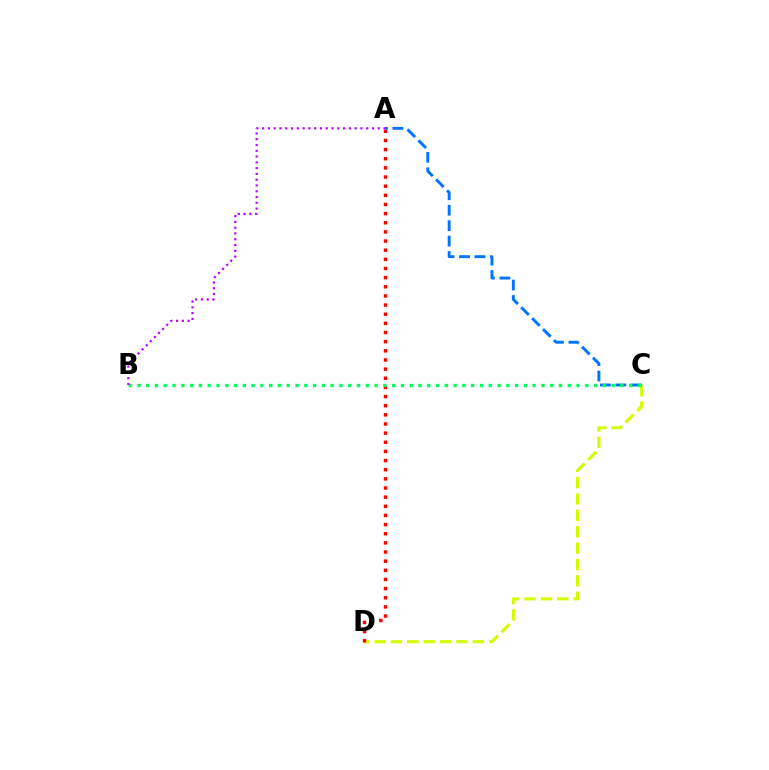{('C', 'D'): [{'color': '#d1ff00', 'line_style': 'dashed', 'thickness': 2.22}], ('A', 'D'): [{'color': '#ff0000', 'line_style': 'dotted', 'thickness': 2.48}], ('A', 'C'): [{'color': '#0074ff', 'line_style': 'dashed', 'thickness': 2.1}], ('B', 'C'): [{'color': '#00ff5c', 'line_style': 'dotted', 'thickness': 2.39}], ('A', 'B'): [{'color': '#b900ff', 'line_style': 'dotted', 'thickness': 1.57}]}